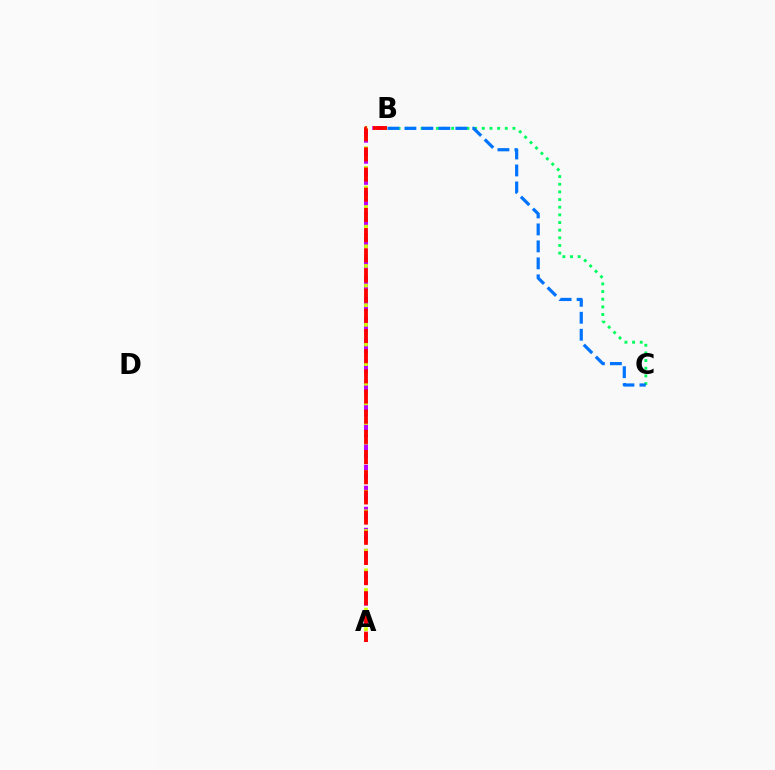{('B', 'C'): [{'color': '#00ff5c', 'line_style': 'dotted', 'thickness': 2.08}, {'color': '#0074ff', 'line_style': 'dashed', 'thickness': 2.31}], ('A', 'B'): [{'color': '#b900ff', 'line_style': 'dashed', 'thickness': 2.86}, {'color': '#d1ff00', 'line_style': 'dotted', 'thickness': 2.67}, {'color': '#ff0000', 'line_style': 'dashed', 'thickness': 2.74}]}